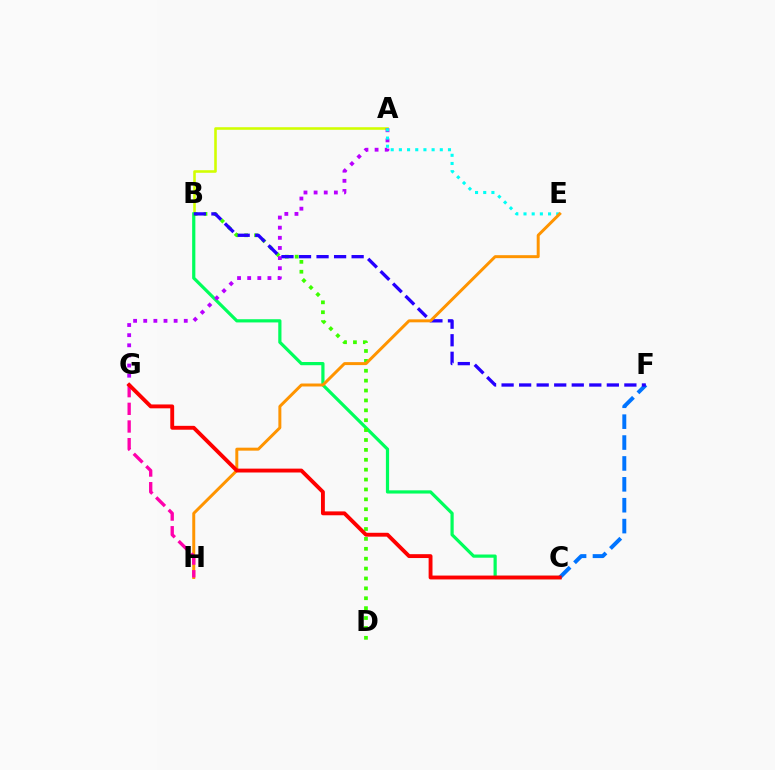{('A', 'B'): [{'color': '#d1ff00', 'line_style': 'solid', 'thickness': 1.86}], ('B', 'C'): [{'color': '#00ff5c', 'line_style': 'solid', 'thickness': 2.31}], ('C', 'F'): [{'color': '#0074ff', 'line_style': 'dashed', 'thickness': 2.84}], ('B', 'D'): [{'color': '#3dff00', 'line_style': 'dotted', 'thickness': 2.69}], ('A', 'G'): [{'color': '#b900ff', 'line_style': 'dotted', 'thickness': 2.75}], ('B', 'F'): [{'color': '#2500ff', 'line_style': 'dashed', 'thickness': 2.38}], ('A', 'E'): [{'color': '#00fff6', 'line_style': 'dotted', 'thickness': 2.22}], ('E', 'H'): [{'color': '#ff9400', 'line_style': 'solid', 'thickness': 2.14}], ('G', 'H'): [{'color': '#ff00ac', 'line_style': 'dashed', 'thickness': 2.4}], ('C', 'G'): [{'color': '#ff0000', 'line_style': 'solid', 'thickness': 2.79}]}